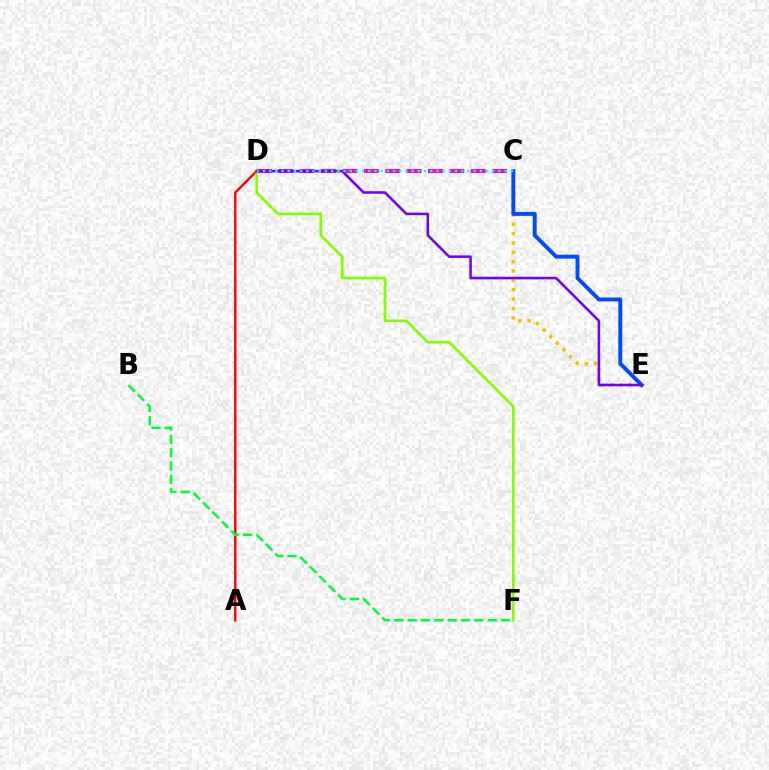{('C', 'E'): [{'color': '#ffbd00', 'line_style': 'dotted', 'thickness': 2.55}, {'color': '#004bff', 'line_style': 'solid', 'thickness': 2.82}], ('C', 'D'): [{'color': '#ff00cf', 'line_style': 'dashed', 'thickness': 2.9}, {'color': '#00fff6', 'line_style': 'dotted', 'thickness': 1.68}], ('A', 'D'): [{'color': '#ff0000', 'line_style': 'solid', 'thickness': 1.71}], ('B', 'F'): [{'color': '#00ff39', 'line_style': 'dashed', 'thickness': 1.81}], ('D', 'F'): [{'color': '#84ff00', 'line_style': 'solid', 'thickness': 1.92}], ('D', 'E'): [{'color': '#7200ff', 'line_style': 'solid', 'thickness': 1.85}]}